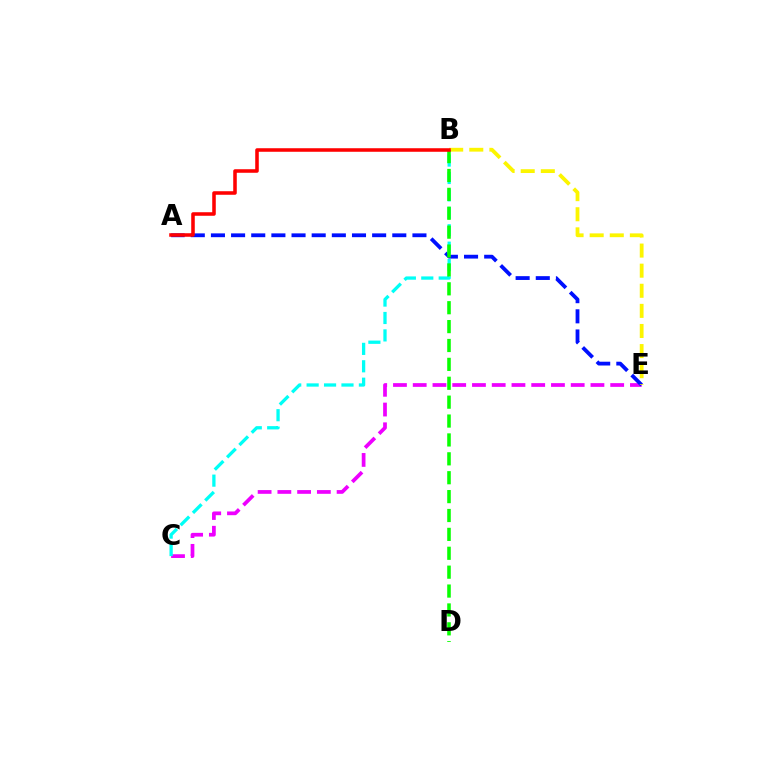{('C', 'E'): [{'color': '#ee00ff', 'line_style': 'dashed', 'thickness': 2.68}], ('A', 'E'): [{'color': '#0010ff', 'line_style': 'dashed', 'thickness': 2.74}], ('B', 'C'): [{'color': '#00fff6', 'line_style': 'dashed', 'thickness': 2.37}], ('B', 'E'): [{'color': '#fcf500', 'line_style': 'dashed', 'thickness': 2.73}], ('B', 'D'): [{'color': '#08ff00', 'line_style': 'dashed', 'thickness': 2.57}], ('A', 'B'): [{'color': '#ff0000', 'line_style': 'solid', 'thickness': 2.56}]}